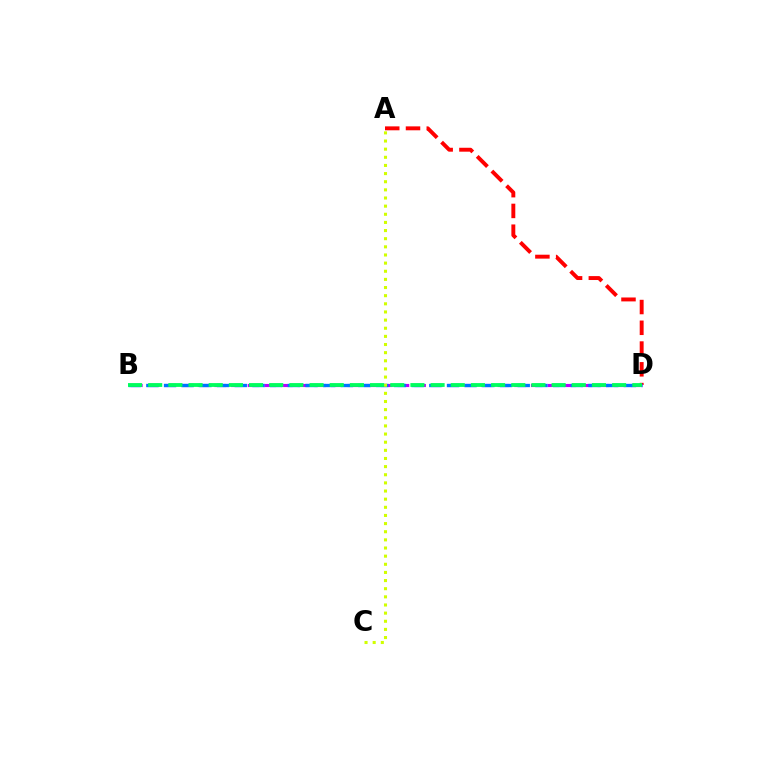{('A', 'D'): [{'color': '#ff0000', 'line_style': 'dashed', 'thickness': 2.82}], ('B', 'D'): [{'color': '#b900ff', 'line_style': 'dashed', 'thickness': 2.26}, {'color': '#0074ff', 'line_style': 'dashed', 'thickness': 2.4}, {'color': '#00ff5c', 'line_style': 'dashed', 'thickness': 2.74}], ('A', 'C'): [{'color': '#d1ff00', 'line_style': 'dotted', 'thickness': 2.21}]}